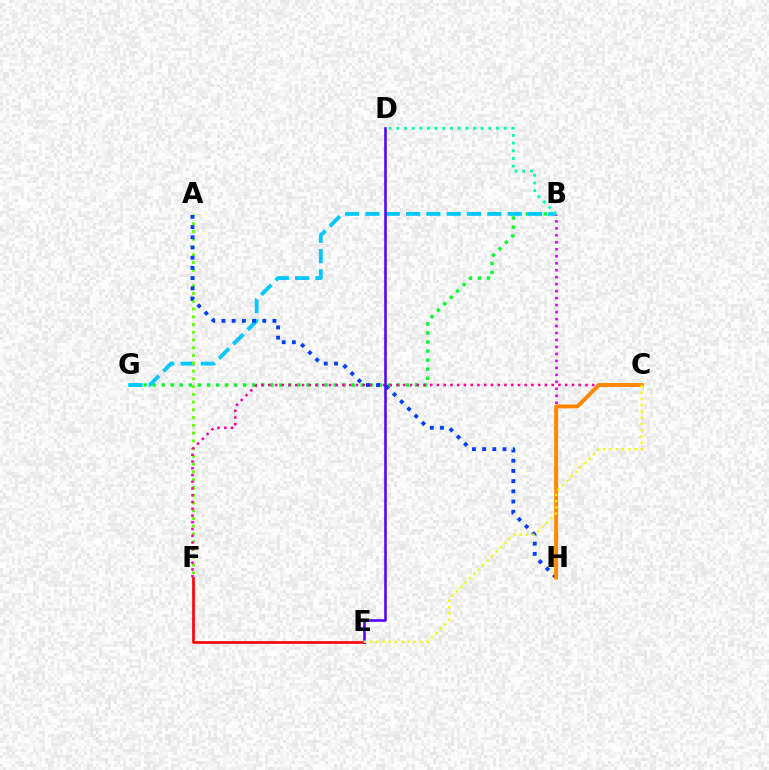{('B', 'G'): [{'color': '#00ff27', 'line_style': 'dotted', 'thickness': 2.46}, {'color': '#00c7ff', 'line_style': 'dashed', 'thickness': 2.76}], ('A', 'F'): [{'color': '#66ff00', 'line_style': 'dotted', 'thickness': 2.11}], ('C', 'F'): [{'color': '#ff00a0', 'line_style': 'dotted', 'thickness': 1.83}], ('B', 'D'): [{'color': '#00ffaf', 'line_style': 'dotted', 'thickness': 2.08}], ('A', 'H'): [{'color': '#003fff', 'line_style': 'dotted', 'thickness': 2.77}], ('B', 'H'): [{'color': '#d600ff', 'line_style': 'dotted', 'thickness': 1.9}], ('E', 'F'): [{'color': '#ff0000', 'line_style': 'solid', 'thickness': 1.92}], ('D', 'E'): [{'color': '#4f00ff', 'line_style': 'solid', 'thickness': 1.83}], ('C', 'H'): [{'color': '#ff8800', 'line_style': 'solid', 'thickness': 2.86}], ('C', 'E'): [{'color': '#eeff00', 'line_style': 'dotted', 'thickness': 1.7}]}